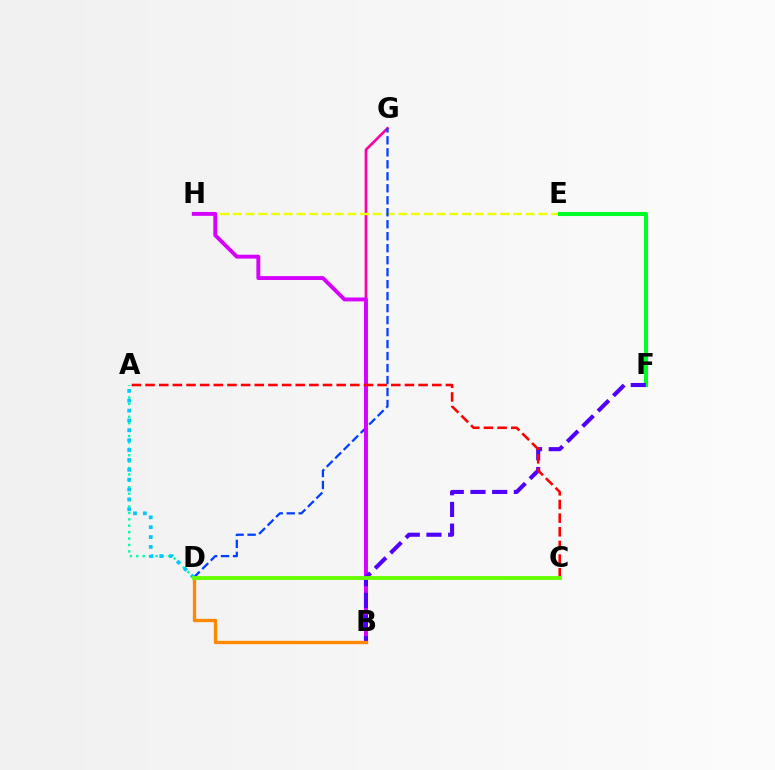{('B', 'G'): [{'color': '#ff00a0', 'line_style': 'solid', 'thickness': 1.94}], ('E', 'H'): [{'color': '#eeff00', 'line_style': 'dashed', 'thickness': 1.73}], ('A', 'D'): [{'color': '#00ffaf', 'line_style': 'dotted', 'thickness': 1.74}, {'color': '#00c7ff', 'line_style': 'dotted', 'thickness': 2.68}], ('D', 'G'): [{'color': '#003fff', 'line_style': 'dashed', 'thickness': 1.63}], ('E', 'F'): [{'color': '#00ff27', 'line_style': 'solid', 'thickness': 2.94}], ('B', 'H'): [{'color': '#d600ff', 'line_style': 'solid', 'thickness': 2.8}], ('B', 'F'): [{'color': '#4f00ff', 'line_style': 'dashed', 'thickness': 2.95}], ('B', 'D'): [{'color': '#ff8800', 'line_style': 'solid', 'thickness': 2.41}], ('A', 'C'): [{'color': '#ff0000', 'line_style': 'dashed', 'thickness': 1.85}], ('C', 'D'): [{'color': '#66ff00', 'line_style': 'solid', 'thickness': 2.77}]}